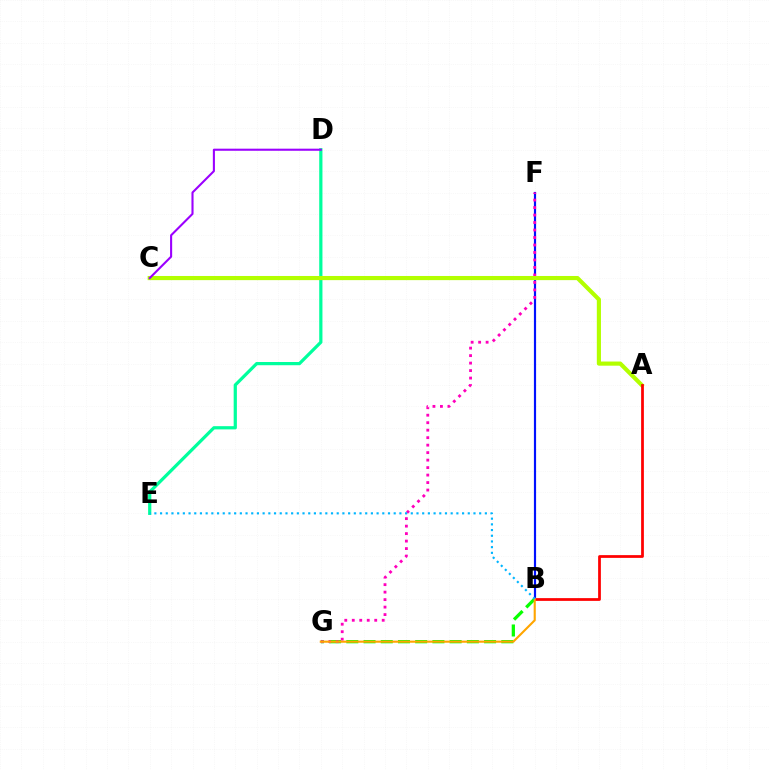{('D', 'E'): [{'color': '#00ff9d', 'line_style': 'solid', 'thickness': 2.32}], ('B', 'G'): [{'color': '#08ff00', 'line_style': 'dashed', 'thickness': 2.34}, {'color': '#ffa500', 'line_style': 'solid', 'thickness': 1.52}], ('B', 'F'): [{'color': '#0010ff', 'line_style': 'solid', 'thickness': 1.57}], ('F', 'G'): [{'color': '#ff00bd', 'line_style': 'dotted', 'thickness': 2.03}], ('A', 'C'): [{'color': '#b3ff00', 'line_style': 'solid', 'thickness': 2.99}], ('A', 'B'): [{'color': '#ff0000', 'line_style': 'solid', 'thickness': 1.98}], ('C', 'D'): [{'color': '#9b00ff', 'line_style': 'solid', 'thickness': 1.51}], ('B', 'E'): [{'color': '#00b5ff', 'line_style': 'dotted', 'thickness': 1.55}]}